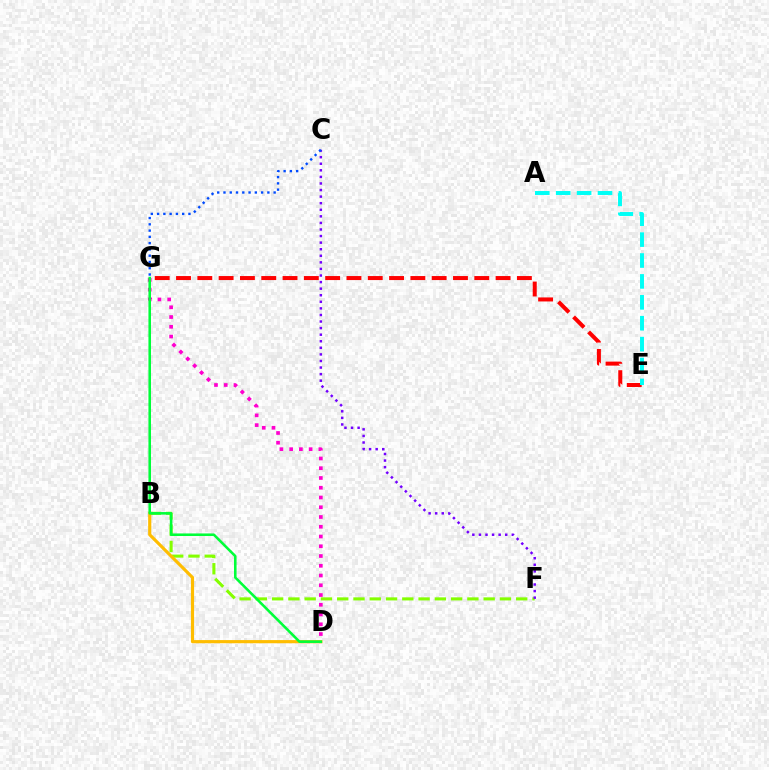{('B', 'F'): [{'color': '#84ff00', 'line_style': 'dashed', 'thickness': 2.21}], ('C', 'F'): [{'color': '#7200ff', 'line_style': 'dotted', 'thickness': 1.79}], ('C', 'G'): [{'color': '#004bff', 'line_style': 'dotted', 'thickness': 1.7}], ('B', 'D'): [{'color': '#ffbd00', 'line_style': 'solid', 'thickness': 2.27}], ('E', 'G'): [{'color': '#ff0000', 'line_style': 'dashed', 'thickness': 2.89}], ('D', 'G'): [{'color': '#ff00cf', 'line_style': 'dotted', 'thickness': 2.65}, {'color': '#00ff39', 'line_style': 'solid', 'thickness': 1.85}], ('A', 'E'): [{'color': '#00fff6', 'line_style': 'dashed', 'thickness': 2.84}]}